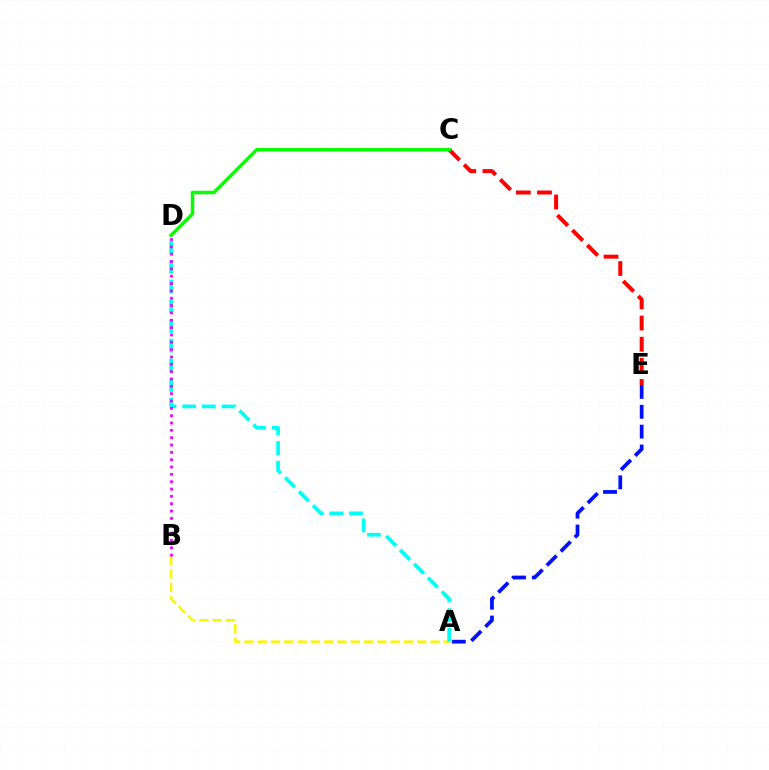{('C', 'E'): [{'color': '#ff0000', 'line_style': 'dashed', 'thickness': 2.87}], ('A', 'B'): [{'color': '#fcf500', 'line_style': 'dashed', 'thickness': 1.81}], ('A', 'D'): [{'color': '#00fff6', 'line_style': 'dashed', 'thickness': 2.67}], ('B', 'D'): [{'color': '#ee00ff', 'line_style': 'dotted', 'thickness': 1.99}], ('C', 'D'): [{'color': '#08ff00', 'line_style': 'solid', 'thickness': 2.5}], ('A', 'E'): [{'color': '#0010ff', 'line_style': 'dashed', 'thickness': 2.7}]}